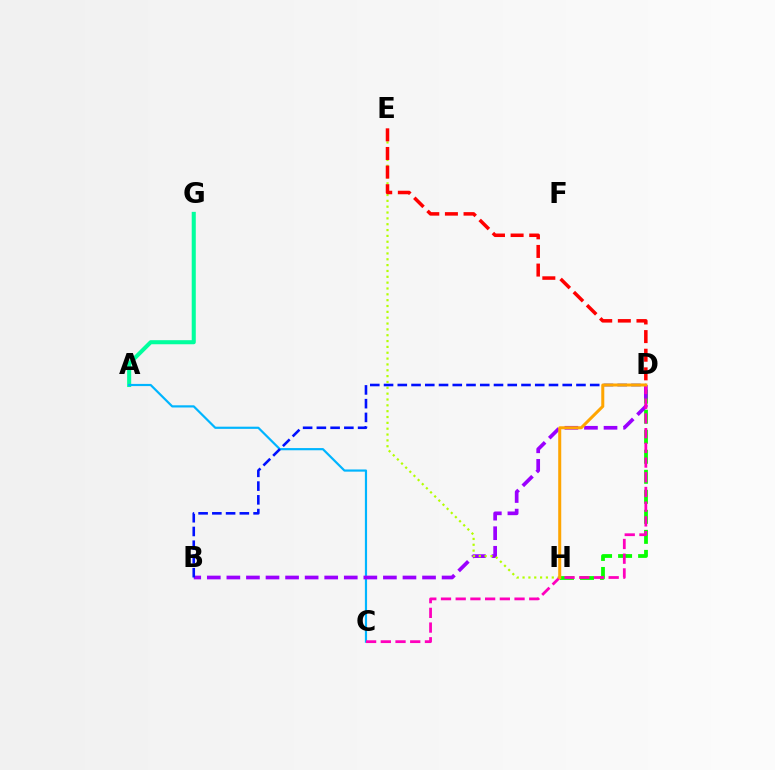{('A', 'G'): [{'color': '#00ff9d', 'line_style': 'solid', 'thickness': 2.93}], ('D', 'H'): [{'color': '#08ff00', 'line_style': 'dashed', 'thickness': 2.72}, {'color': '#ffa500', 'line_style': 'solid', 'thickness': 2.17}], ('A', 'C'): [{'color': '#00b5ff', 'line_style': 'solid', 'thickness': 1.58}], ('B', 'D'): [{'color': '#9b00ff', 'line_style': 'dashed', 'thickness': 2.66}, {'color': '#0010ff', 'line_style': 'dashed', 'thickness': 1.87}], ('E', 'H'): [{'color': '#b3ff00', 'line_style': 'dotted', 'thickness': 1.59}], ('D', 'E'): [{'color': '#ff0000', 'line_style': 'dashed', 'thickness': 2.53}], ('C', 'D'): [{'color': '#ff00bd', 'line_style': 'dashed', 'thickness': 2.0}]}